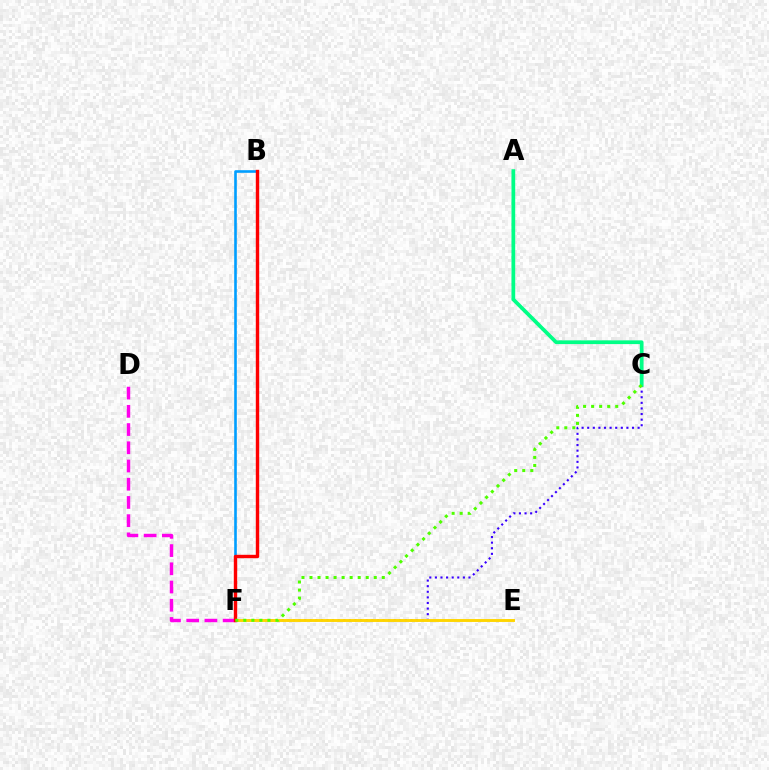{('D', 'F'): [{'color': '#ff00ed', 'line_style': 'dashed', 'thickness': 2.48}], ('C', 'F'): [{'color': '#3700ff', 'line_style': 'dotted', 'thickness': 1.52}, {'color': '#4fff00', 'line_style': 'dotted', 'thickness': 2.18}], ('E', 'F'): [{'color': '#ffd500', 'line_style': 'solid', 'thickness': 2.09}], ('B', 'F'): [{'color': '#009eff', 'line_style': 'solid', 'thickness': 1.88}, {'color': '#ff0000', 'line_style': 'solid', 'thickness': 2.45}], ('A', 'C'): [{'color': '#00ff86', 'line_style': 'solid', 'thickness': 2.69}]}